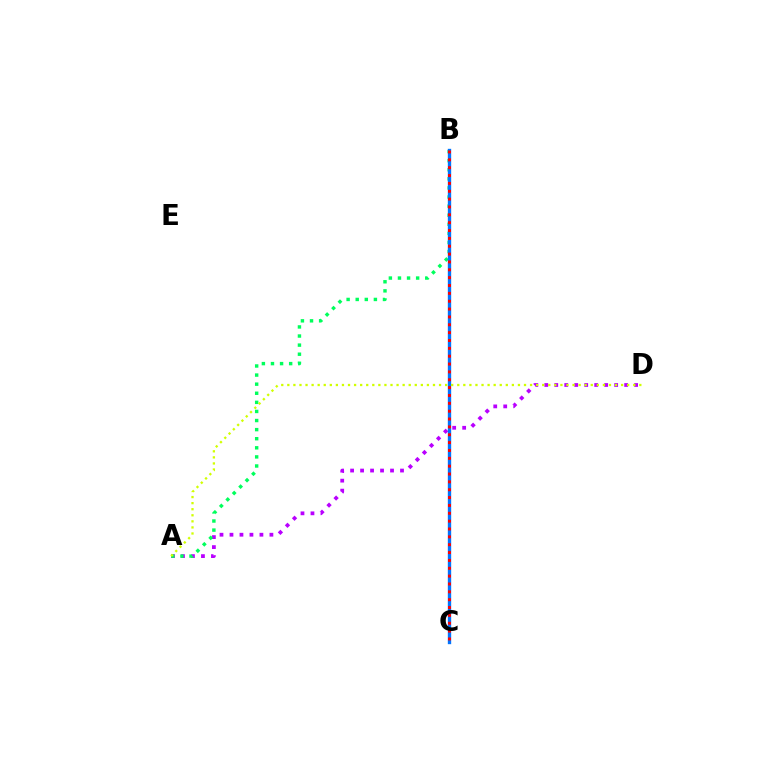{('A', 'D'): [{'color': '#b900ff', 'line_style': 'dotted', 'thickness': 2.71}, {'color': '#d1ff00', 'line_style': 'dotted', 'thickness': 1.65}], ('A', 'B'): [{'color': '#00ff5c', 'line_style': 'dotted', 'thickness': 2.47}], ('B', 'C'): [{'color': '#0074ff', 'line_style': 'solid', 'thickness': 2.42}, {'color': '#ff0000', 'line_style': 'dotted', 'thickness': 2.13}]}